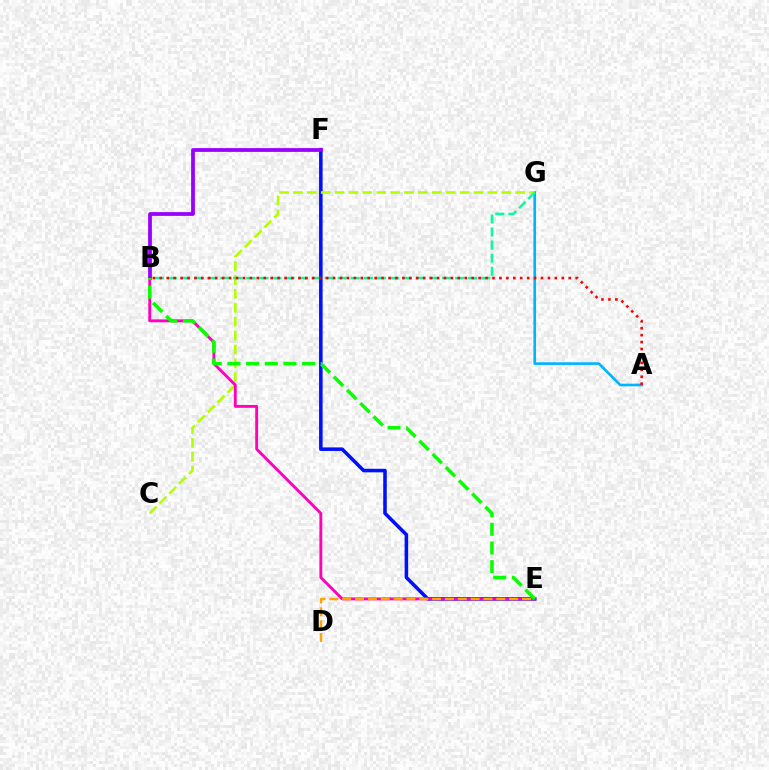{('E', 'F'): [{'color': '#0010ff', 'line_style': 'solid', 'thickness': 2.56}], ('A', 'G'): [{'color': '#00b5ff', 'line_style': 'solid', 'thickness': 1.91}], ('C', 'G'): [{'color': '#b3ff00', 'line_style': 'dashed', 'thickness': 1.89}], ('B', 'G'): [{'color': '#00ff9d', 'line_style': 'dashed', 'thickness': 1.77}], ('B', 'E'): [{'color': '#ff00bd', 'line_style': 'solid', 'thickness': 2.07}, {'color': '#08ff00', 'line_style': 'dashed', 'thickness': 2.54}], ('B', 'F'): [{'color': '#9b00ff', 'line_style': 'solid', 'thickness': 2.72}], ('D', 'E'): [{'color': '#ffa500', 'line_style': 'dashed', 'thickness': 1.74}], ('A', 'B'): [{'color': '#ff0000', 'line_style': 'dotted', 'thickness': 1.88}]}